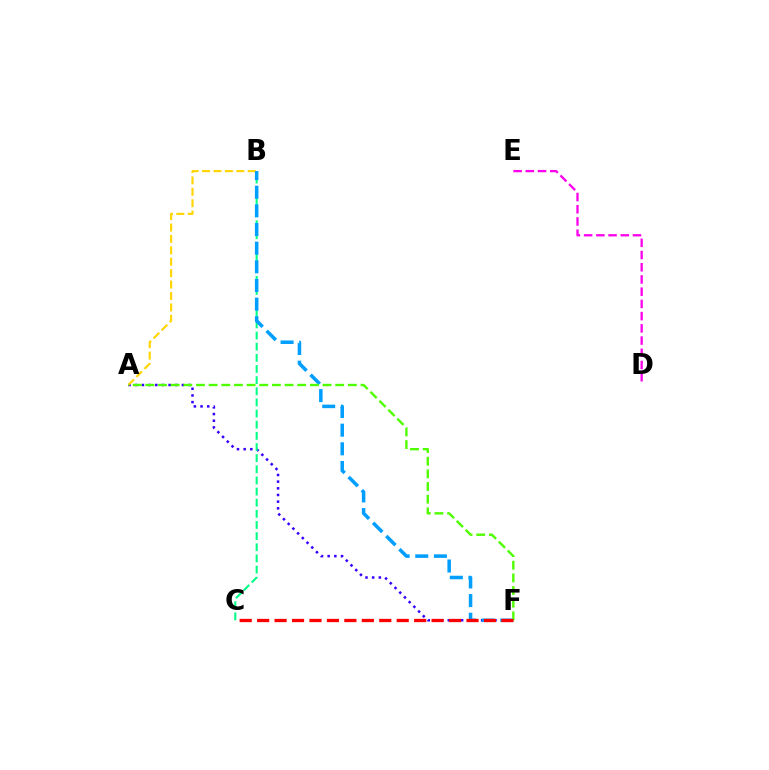{('A', 'F'): [{'color': '#3700ff', 'line_style': 'dotted', 'thickness': 1.81}, {'color': '#4fff00', 'line_style': 'dashed', 'thickness': 1.72}], ('A', 'B'): [{'color': '#ffd500', 'line_style': 'dashed', 'thickness': 1.55}], ('B', 'C'): [{'color': '#00ff86', 'line_style': 'dashed', 'thickness': 1.51}], ('B', 'F'): [{'color': '#009eff', 'line_style': 'dashed', 'thickness': 2.53}], ('D', 'E'): [{'color': '#ff00ed', 'line_style': 'dashed', 'thickness': 1.66}], ('C', 'F'): [{'color': '#ff0000', 'line_style': 'dashed', 'thickness': 2.37}]}